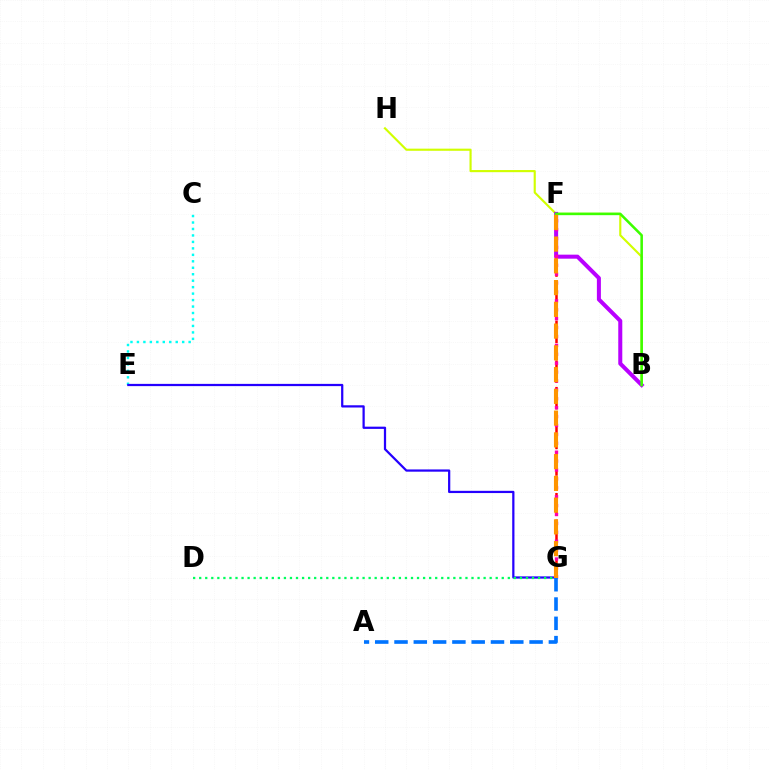{('F', 'G'): [{'color': '#ff0000', 'line_style': 'dashed', 'thickness': 1.8}, {'color': '#ff00ac', 'line_style': 'dotted', 'thickness': 2.42}, {'color': '#ff9400', 'line_style': 'dashed', 'thickness': 2.96}], ('C', 'E'): [{'color': '#00fff6', 'line_style': 'dotted', 'thickness': 1.76}], ('B', 'H'): [{'color': '#d1ff00', 'line_style': 'solid', 'thickness': 1.54}], ('B', 'F'): [{'color': '#b900ff', 'line_style': 'solid', 'thickness': 2.9}, {'color': '#3dff00', 'line_style': 'solid', 'thickness': 1.84}], ('E', 'G'): [{'color': '#2500ff', 'line_style': 'solid', 'thickness': 1.61}], ('A', 'G'): [{'color': '#0074ff', 'line_style': 'dashed', 'thickness': 2.62}], ('D', 'G'): [{'color': '#00ff5c', 'line_style': 'dotted', 'thickness': 1.64}]}